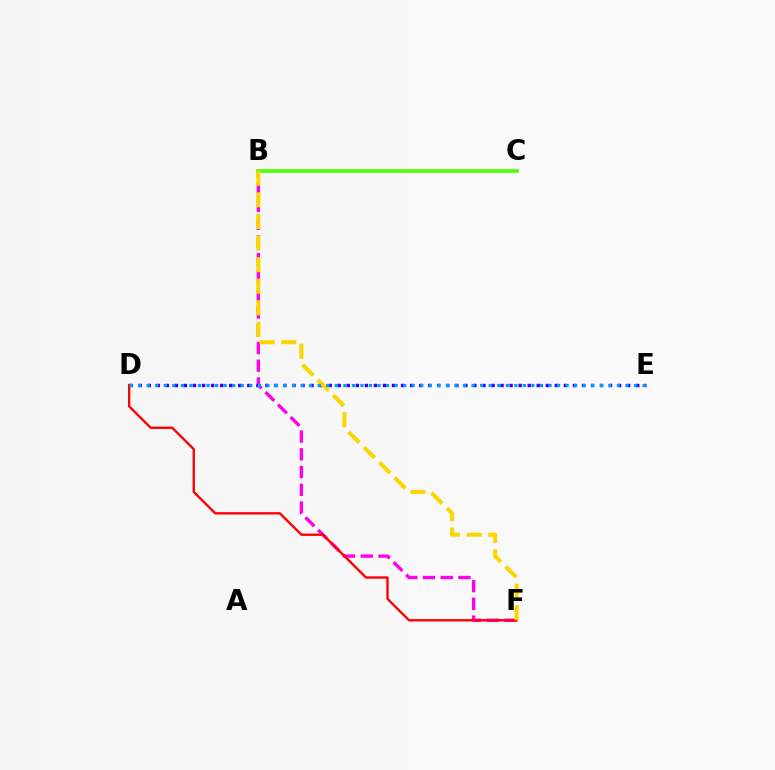{('B', 'F'): [{'color': '#ff00ed', 'line_style': 'dashed', 'thickness': 2.41}, {'color': '#ffd500', 'line_style': 'dashed', 'thickness': 2.93}], ('D', 'E'): [{'color': '#3700ff', 'line_style': 'dotted', 'thickness': 2.46}, {'color': '#009eff', 'line_style': 'dotted', 'thickness': 2.32}], ('B', 'C'): [{'color': '#00ff86', 'line_style': 'solid', 'thickness': 1.56}, {'color': '#4fff00', 'line_style': 'solid', 'thickness': 2.57}], ('D', 'F'): [{'color': '#ff0000', 'line_style': 'solid', 'thickness': 1.69}]}